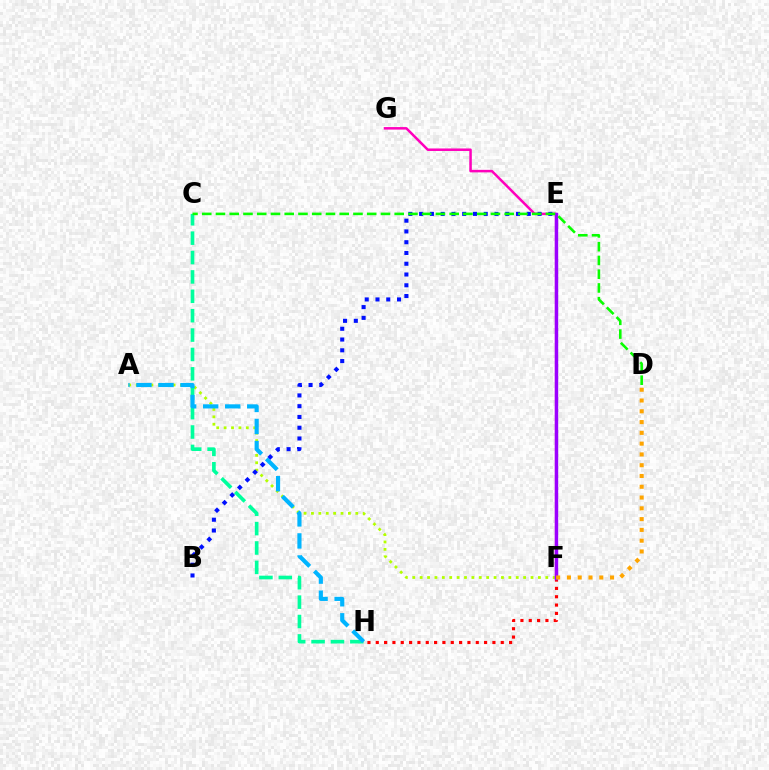{('A', 'F'): [{'color': '#b3ff00', 'line_style': 'dotted', 'thickness': 2.01}], ('F', 'G'): [{'color': '#ff00bd', 'line_style': 'solid', 'thickness': 1.81}], ('F', 'H'): [{'color': '#ff0000', 'line_style': 'dotted', 'thickness': 2.26}], ('C', 'H'): [{'color': '#00ff9d', 'line_style': 'dashed', 'thickness': 2.63}], ('A', 'H'): [{'color': '#00b5ff', 'line_style': 'dashed', 'thickness': 2.99}], ('B', 'E'): [{'color': '#0010ff', 'line_style': 'dotted', 'thickness': 2.93}], ('E', 'F'): [{'color': '#9b00ff', 'line_style': 'solid', 'thickness': 2.44}], ('D', 'F'): [{'color': '#ffa500', 'line_style': 'dotted', 'thickness': 2.93}], ('C', 'D'): [{'color': '#08ff00', 'line_style': 'dashed', 'thickness': 1.87}]}